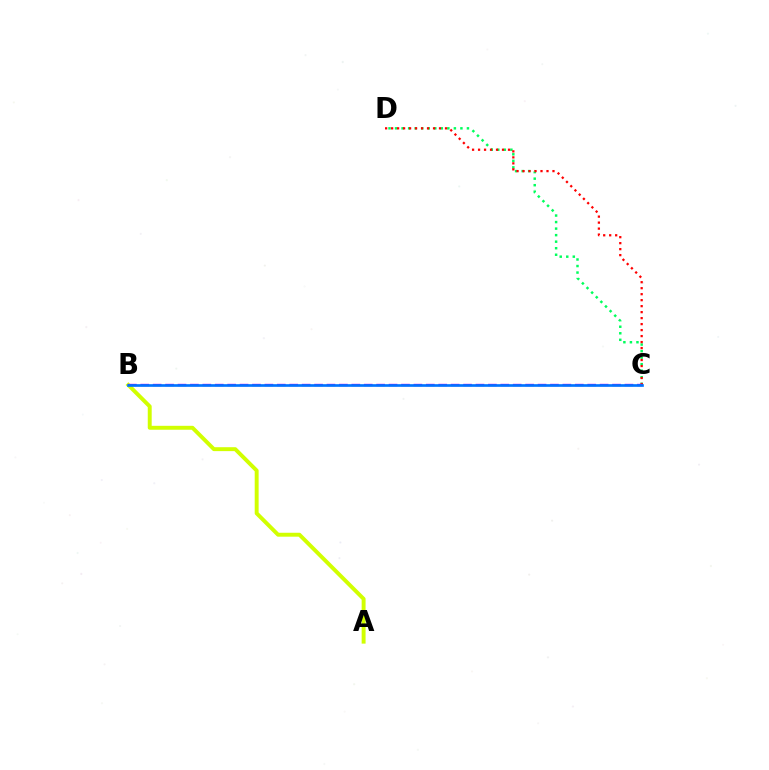{('A', 'B'): [{'color': '#d1ff00', 'line_style': 'solid', 'thickness': 2.83}], ('C', 'D'): [{'color': '#00ff5c', 'line_style': 'dotted', 'thickness': 1.78}, {'color': '#ff0000', 'line_style': 'dotted', 'thickness': 1.63}], ('B', 'C'): [{'color': '#b900ff', 'line_style': 'dashed', 'thickness': 1.69}, {'color': '#0074ff', 'line_style': 'solid', 'thickness': 1.92}]}